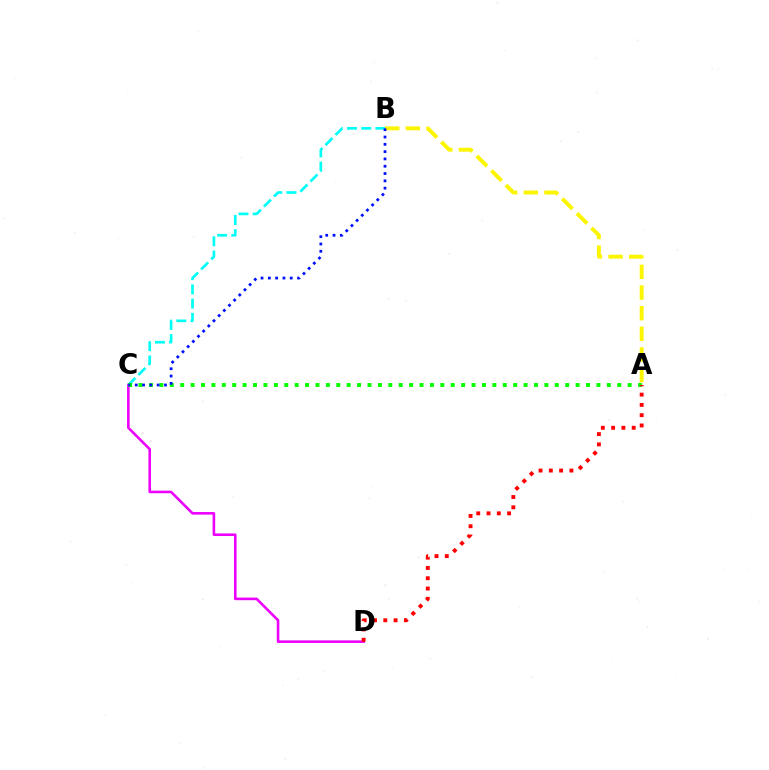{('C', 'D'): [{'color': '#ee00ff', 'line_style': 'solid', 'thickness': 1.86}], ('B', 'C'): [{'color': '#00fff6', 'line_style': 'dashed', 'thickness': 1.93}, {'color': '#0010ff', 'line_style': 'dotted', 'thickness': 1.98}], ('A', 'C'): [{'color': '#08ff00', 'line_style': 'dotted', 'thickness': 2.83}], ('A', 'B'): [{'color': '#fcf500', 'line_style': 'dashed', 'thickness': 2.8}], ('A', 'D'): [{'color': '#ff0000', 'line_style': 'dotted', 'thickness': 2.79}]}